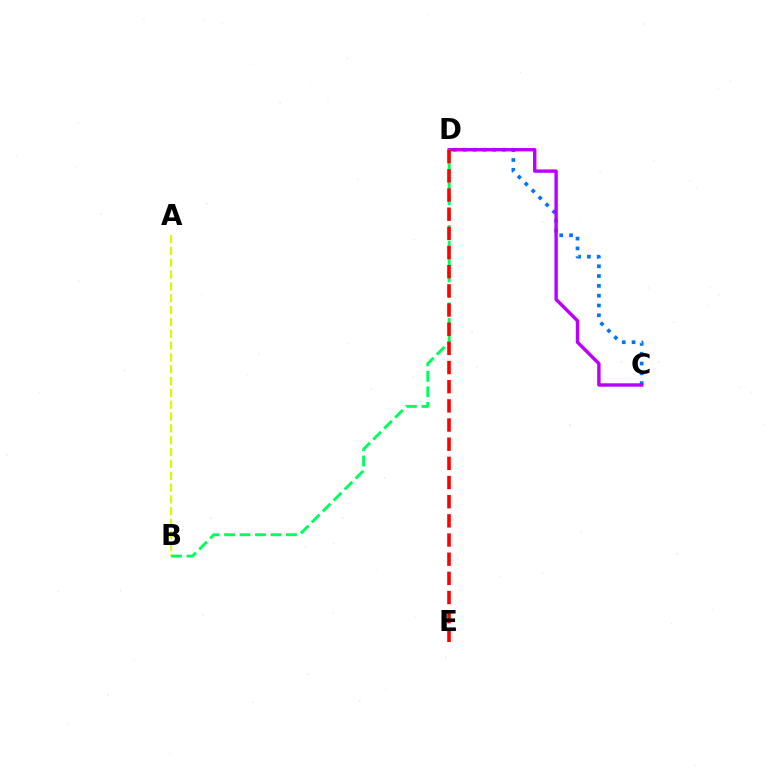{('A', 'B'): [{'color': '#d1ff00', 'line_style': 'dashed', 'thickness': 1.61}], ('C', 'D'): [{'color': '#0074ff', 'line_style': 'dotted', 'thickness': 2.67}, {'color': '#b900ff', 'line_style': 'solid', 'thickness': 2.45}], ('B', 'D'): [{'color': '#00ff5c', 'line_style': 'dashed', 'thickness': 2.1}], ('D', 'E'): [{'color': '#ff0000', 'line_style': 'dashed', 'thickness': 2.6}]}